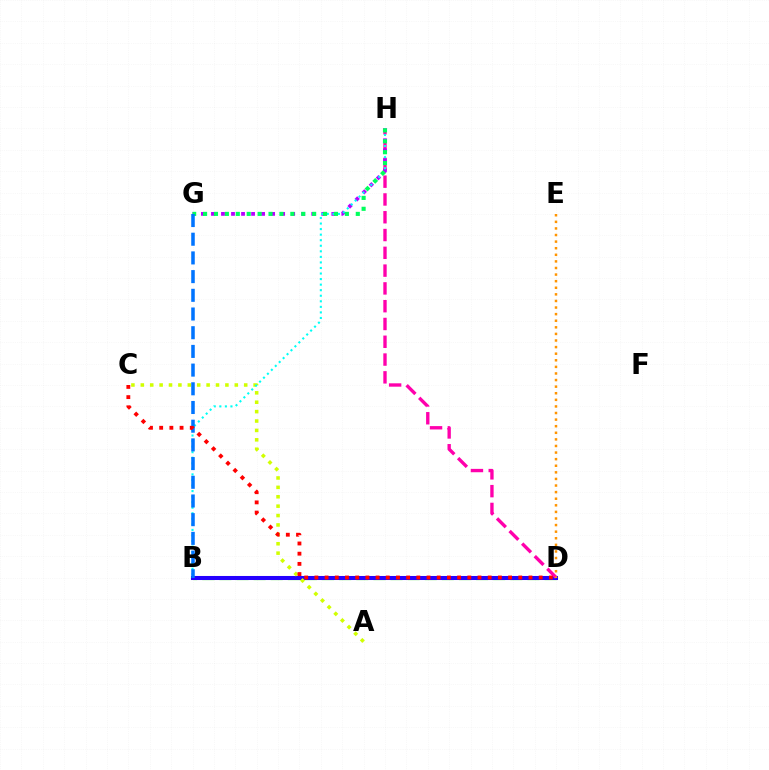{('B', 'D'): [{'color': '#3dff00', 'line_style': 'dashed', 'thickness': 2.32}, {'color': '#2500ff', 'line_style': 'solid', 'thickness': 2.92}], ('D', 'H'): [{'color': '#ff00ac', 'line_style': 'dashed', 'thickness': 2.42}], ('G', 'H'): [{'color': '#b900ff', 'line_style': 'dotted', 'thickness': 2.72}, {'color': '#00ff5c', 'line_style': 'dotted', 'thickness': 2.96}], ('A', 'C'): [{'color': '#d1ff00', 'line_style': 'dotted', 'thickness': 2.55}], ('B', 'H'): [{'color': '#00fff6', 'line_style': 'dotted', 'thickness': 1.51}], ('D', 'E'): [{'color': '#ff9400', 'line_style': 'dotted', 'thickness': 1.79}], ('B', 'G'): [{'color': '#0074ff', 'line_style': 'dashed', 'thickness': 2.54}], ('C', 'D'): [{'color': '#ff0000', 'line_style': 'dotted', 'thickness': 2.77}]}